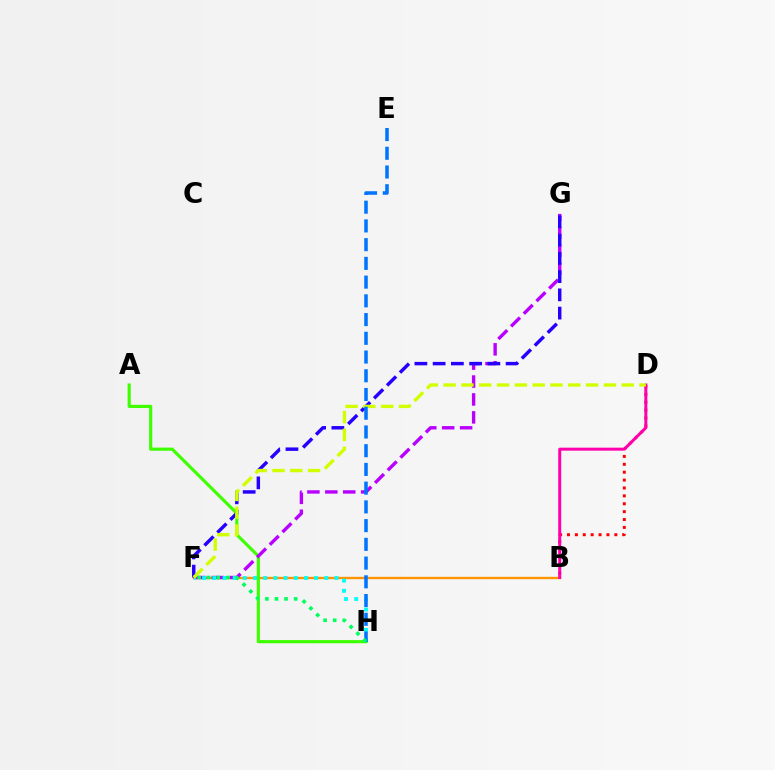{('B', 'F'): [{'color': '#ff9400', 'line_style': 'solid', 'thickness': 1.69}], ('B', 'D'): [{'color': '#ff0000', 'line_style': 'dotted', 'thickness': 2.14}, {'color': '#ff00ac', 'line_style': 'solid', 'thickness': 2.16}], ('A', 'H'): [{'color': '#3dff00', 'line_style': 'solid', 'thickness': 2.27}], ('F', 'G'): [{'color': '#b900ff', 'line_style': 'dashed', 'thickness': 2.43}, {'color': '#2500ff', 'line_style': 'dashed', 'thickness': 2.48}], ('F', 'H'): [{'color': '#00fff6', 'line_style': 'dotted', 'thickness': 2.77}, {'color': '#00ff5c', 'line_style': 'dotted', 'thickness': 2.6}], ('D', 'F'): [{'color': '#d1ff00', 'line_style': 'dashed', 'thickness': 2.42}], ('E', 'H'): [{'color': '#0074ff', 'line_style': 'dashed', 'thickness': 2.54}]}